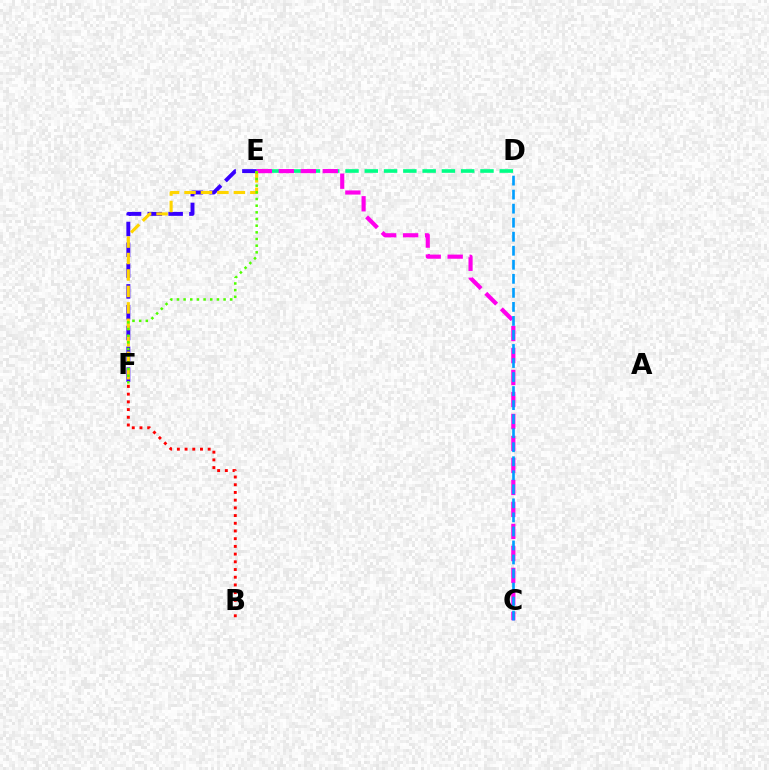{('D', 'E'): [{'color': '#00ff86', 'line_style': 'dashed', 'thickness': 2.62}], ('C', 'E'): [{'color': '#ff00ed', 'line_style': 'dashed', 'thickness': 2.99}], ('C', 'D'): [{'color': '#009eff', 'line_style': 'dashed', 'thickness': 1.91}], ('E', 'F'): [{'color': '#3700ff', 'line_style': 'dashed', 'thickness': 2.83}, {'color': '#ffd500', 'line_style': 'dashed', 'thickness': 2.24}, {'color': '#4fff00', 'line_style': 'dotted', 'thickness': 1.81}], ('B', 'F'): [{'color': '#ff0000', 'line_style': 'dotted', 'thickness': 2.09}]}